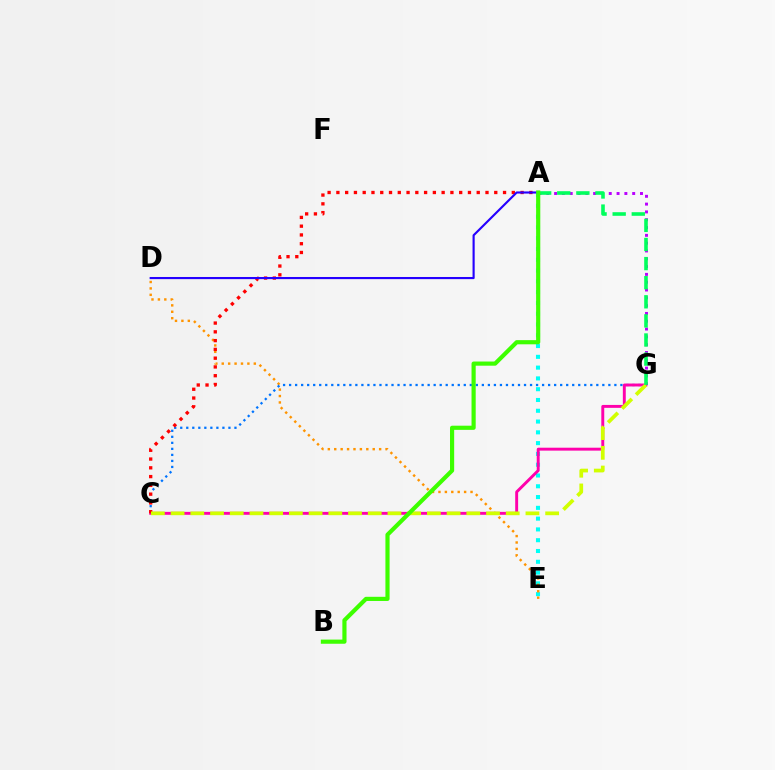{('A', 'E'): [{'color': '#00fff6', 'line_style': 'dotted', 'thickness': 2.93}], ('D', 'E'): [{'color': '#ff9400', 'line_style': 'dotted', 'thickness': 1.74}], ('C', 'G'): [{'color': '#0074ff', 'line_style': 'dotted', 'thickness': 1.64}, {'color': '#ff00ac', 'line_style': 'solid', 'thickness': 2.1}, {'color': '#d1ff00', 'line_style': 'dashed', 'thickness': 2.68}], ('A', 'G'): [{'color': '#b900ff', 'line_style': 'dotted', 'thickness': 2.12}, {'color': '#00ff5c', 'line_style': 'dashed', 'thickness': 2.6}], ('A', 'C'): [{'color': '#ff0000', 'line_style': 'dotted', 'thickness': 2.38}], ('A', 'D'): [{'color': '#2500ff', 'line_style': 'solid', 'thickness': 1.54}], ('A', 'B'): [{'color': '#3dff00', 'line_style': 'solid', 'thickness': 3.0}]}